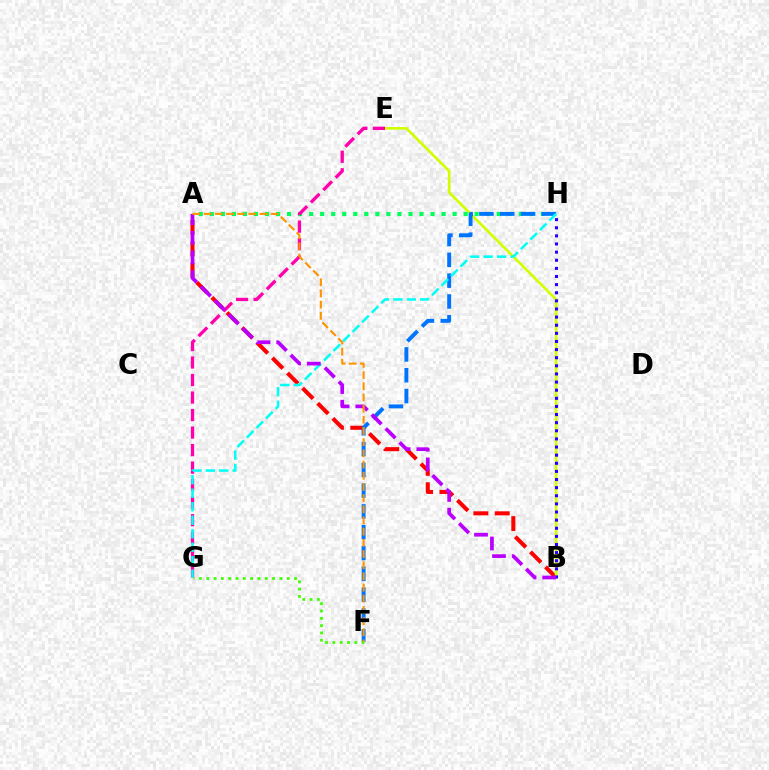{('A', 'B'): [{'color': '#ff0000', 'line_style': 'dashed', 'thickness': 2.9}, {'color': '#b900ff', 'line_style': 'dashed', 'thickness': 2.68}], ('B', 'E'): [{'color': '#d1ff00', 'line_style': 'solid', 'thickness': 1.92}], ('A', 'H'): [{'color': '#00ff5c', 'line_style': 'dotted', 'thickness': 3.0}], ('E', 'G'): [{'color': '#ff00ac', 'line_style': 'dashed', 'thickness': 2.38}], ('F', 'H'): [{'color': '#0074ff', 'line_style': 'dashed', 'thickness': 2.83}], ('G', 'H'): [{'color': '#00fff6', 'line_style': 'dashed', 'thickness': 1.83}], ('B', 'H'): [{'color': '#2500ff', 'line_style': 'dotted', 'thickness': 2.21}], ('F', 'G'): [{'color': '#3dff00', 'line_style': 'dotted', 'thickness': 1.99}], ('A', 'F'): [{'color': '#ff9400', 'line_style': 'dashed', 'thickness': 1.52}]}